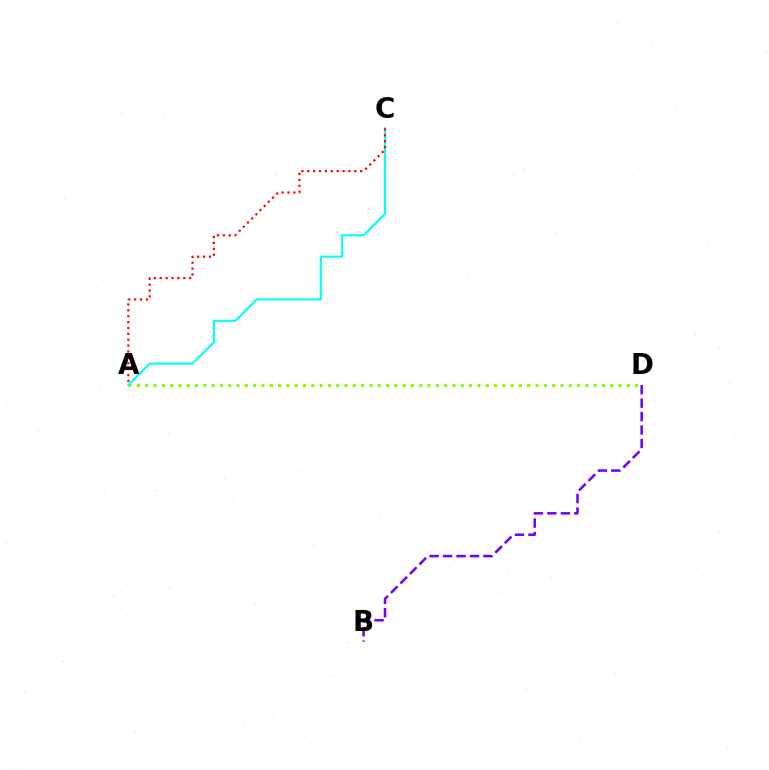{('B', 'D'): [{'color': '#7200ff', 'line_style': 'dashed', 'thickness': 1.83}], ('A', 'D'): [{'color': '#84ff00', 'line_style': 'dotted', 'thickness': 2.26}], ('A', 'C'): [{'color': '#00fff6', 'line_style': 'solid', 'thickness': 1.52}, {'color': '#ff0000', 'line_style': 'dotted', 'thickness': 1.6}]}